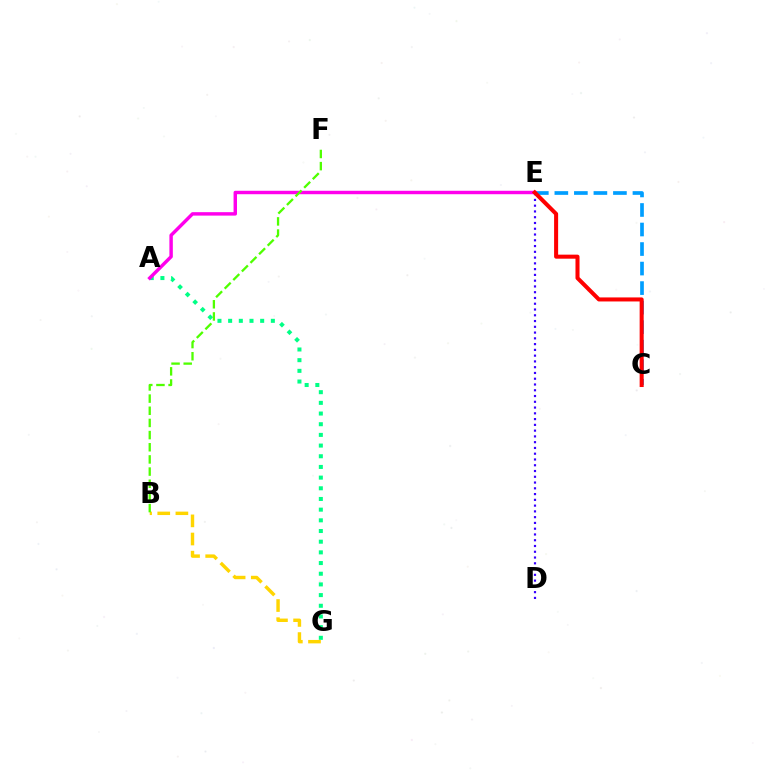{('A', 'G'): [{'color': '#00ff86', 'line_style': 'dotted', 'thickness': 2.9}], ('C', 'E'): [{'color': '#009eff', 'line_style': 'dashed', 'thickness': 2.65}, {'color': '#ff0000', 'line_style': 'solid', 'thickness': 2.91}], ('D', 'E'): [{'color': '#3700ff', 'line_style': 'dotted', 'thickness': 1.57}], ('A', 'E'): [{'color': '#ff00ed', 'line_style': 'solid', 'thickness': 2.48}], ('B', 'G'): [{'color': '#ffd500', 'line_style': 'dashed', 'thickness': 2.47}], ('B', 'F'): [{'color': '#4fff00', 'line_style': 'dashed', 'thickness': 1.65}]}